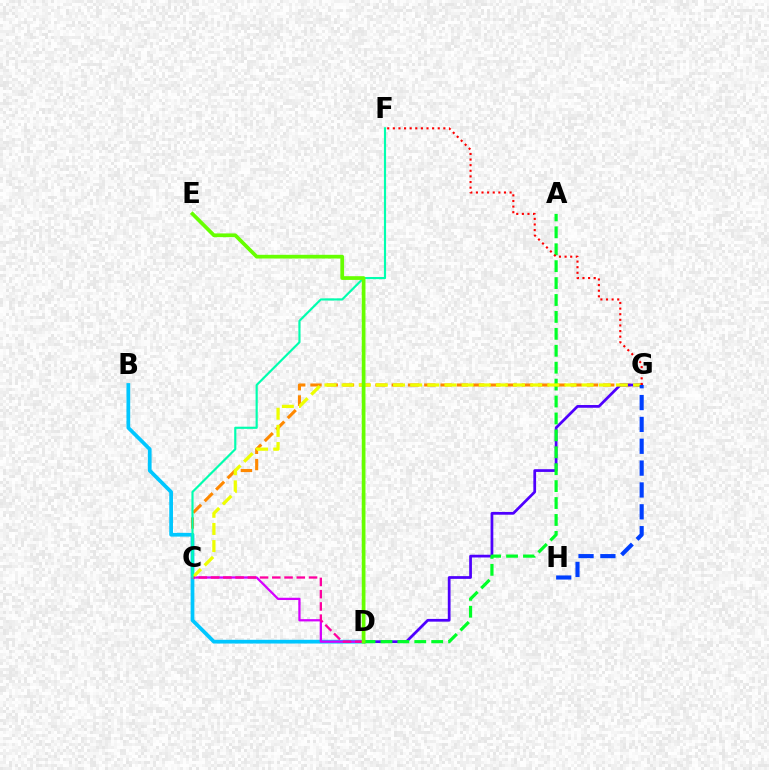{('C', 'G'): [{'color': '#ff8800', 'line_style': 'dashed', 'thickness': 2.21}, {'color': '#eeff00', 'line_style': 'dashed', 'thickness': 2.33}], ('B', 'D'): [{'color': '#00c7ff', 'line_style': 'solid', 'thickness': 2.69}], ('C', 'D'): [{'color': '#d600ff', 'line_style': 'solid', 'thickness': 1.64}, {'color': '#ff00a0', 'line_style': 'dashed', 'thickness': 1.66}], ('D', 'G'): [{'color': '#4f00ff', 'line_style': 'solid', 'thickness': 1.98}], ('A', 'D'): [{'color': '#00ff27', 'line_style': 'dashed', 'thickness': 2.3}], ('G', 'H'): [{'color': '#003fff', 'line_style': 'dashed', 'thickness': 2.97}], ('C', 'F'): [{'color': '#00ffaf', 'line_style': 'solid', 'thickness': 1.55}], ('F', 'G'): [{'color': '#ff0000', 'line_style': 'dotted', 'thickness': 1.52}], ('D', 'E'): [{'color': '#66ff00', 'line_style': 'solid', 'thickness': 2.68}]}